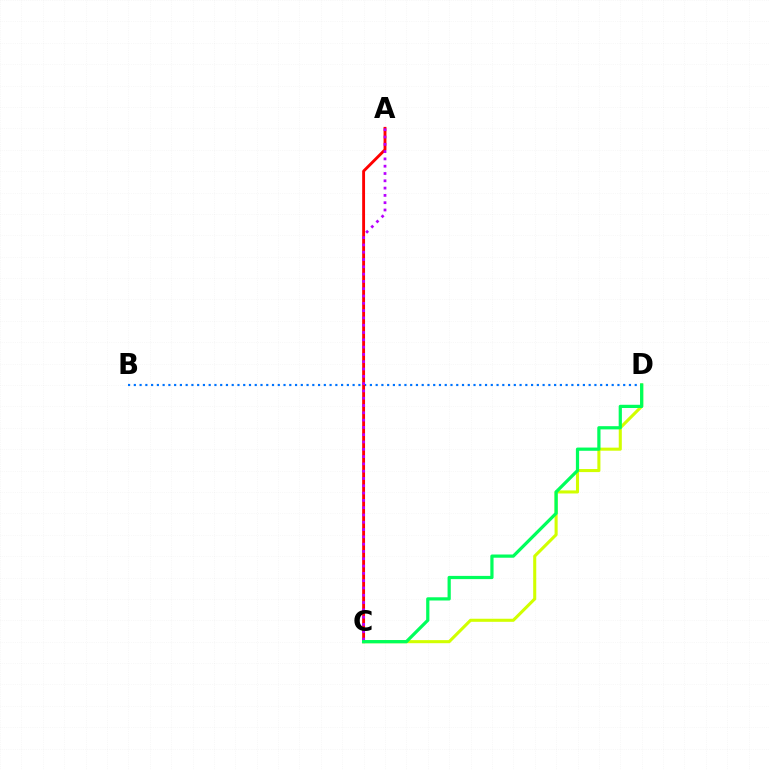{('C', 'D'): [{'color': '#d1ff00', 'line_style': 'solid', 'thickness': 2.21}, {'color': '#00ff5c', 'line_style': 'solid', 'thickness': 2.32}], ('B', 'D'): [{'color': '#0074ff', 'line_style': 'dotted', 'thickness': 1.56}], ('A', 'C'): [{'color': '#ff0000', 'line_style': 'solid', 'thickness': 2.07}, {'color': '#b900ff', 'line_style': 'dotted', 'thickness': 1.98}]}